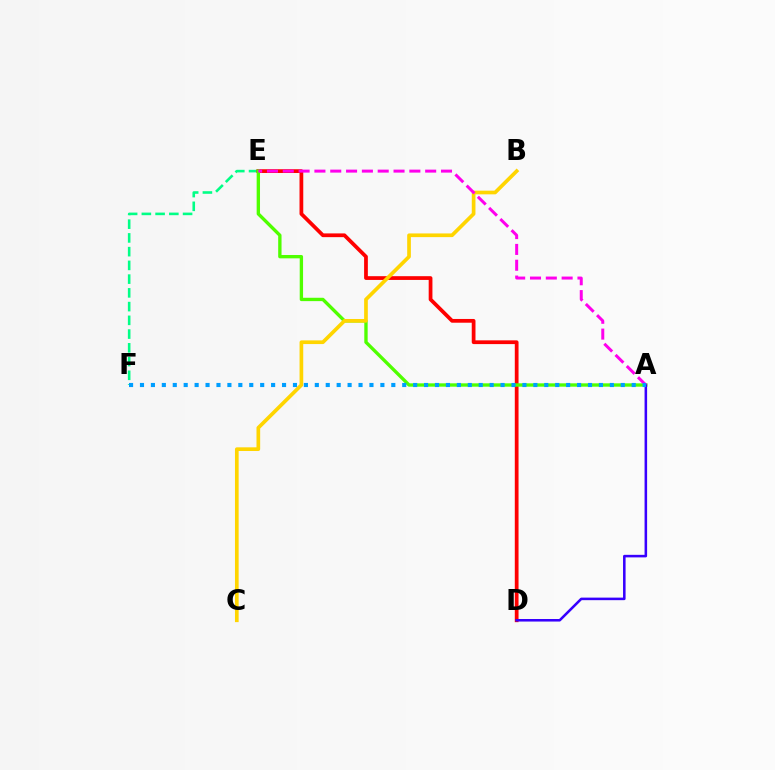{('E', 'F'): [{'color': '#00ff86', 'line_style': 'dashed', 'thickness': 1.87}], ('D', 'E'): [{'color': '#ff0000', 'line_style': 'solid', 'thickness': 2.7}], ('A', 'E'): [{'color': '#4fff00', 'line_style': 'solid', 'thickness': 2.41}, {'color': '#ff00ed', 'line_style': 'dashed', 'thickness': 2.15}], ('A', 'D'): [{'color': '#3700ff', 'line_style': 'solid', 'thickness': 1.84}], ('B', 'C'): [{'color': '#ffd500', 'line_style': 'solid', 'thickness': 2.65}], ('A', 'F'): [{'color': '#009eff', 'line_style': 'dotted', 'thickness': 2.97}]}